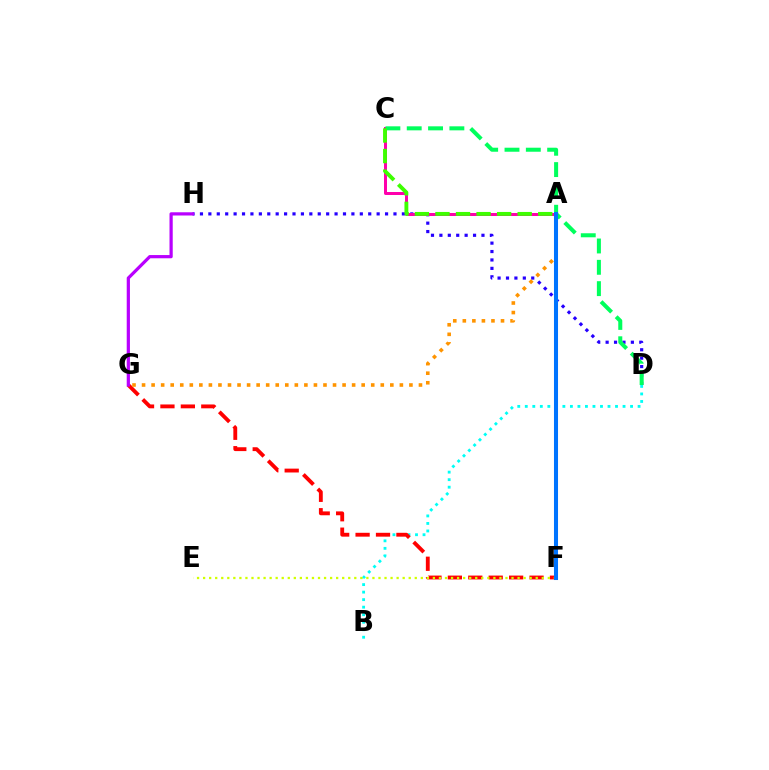{('D', 'H'): [{'color': '#2500ff', 'line_style': 'dotted', 'thickness': 2.29}], ('B', 'D'): [{'color': '#00fff6', 'line_style': 'dotted', 'thickness': 2.04}], ('A', 'C'): [{'color': '#ff00ac', 'line_style': 'solid', 'thickness': 2.16}, {'color': '#3dff00', 'line_style': 'dashed', 'thickness': 2.79}], ('F', 'G'): [{'color': '#ff0000', 'line_style': 'dashed', 'thickness': 2.77}], ('A', 'G'): [{'color': '#ff9400', 'line_style': 'dotted', 'thickness': 2.59}], ('C', 'D'): [{'color': '#00ff5c', 'line_style': 'dashed', 'thickness': 2.9}], ('G', 'H'): [{'color': '#b900ff', 'line_style': 'solid', 'thickness': 2.32}], ('E', 'F'): [{'color': '#d1ff00', 'line_style': 'dotted', 'thickness': 1.64}], ('A', 'F'): [{'color': '#0074ff', 'line_style': 'solid', 'thickness': 2.91}]}